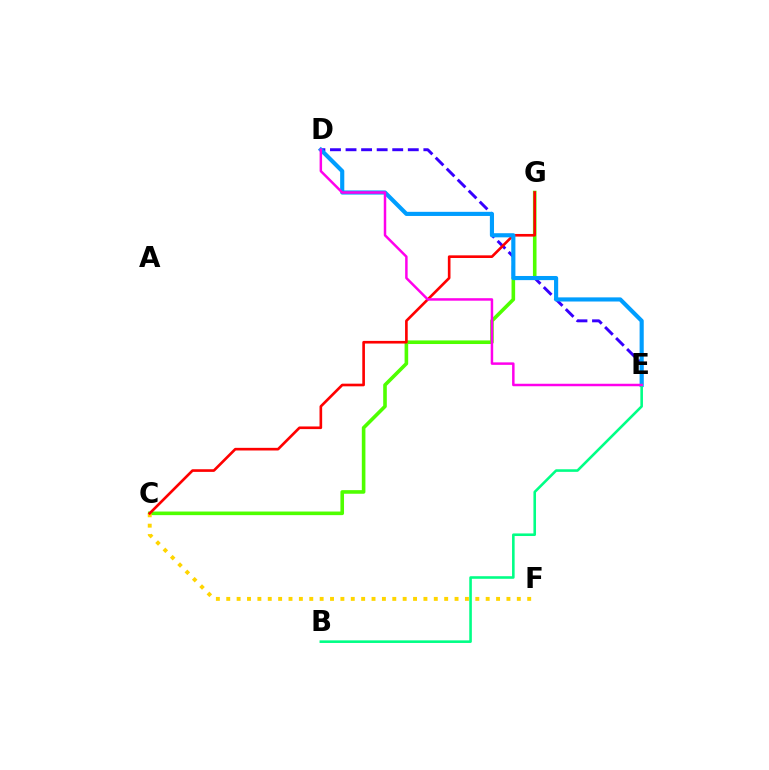{('C', 'G'): [{'color': '#4fff00', 'line_style': 'solid', 'thickness': 2.59}, {'color': '#ff0000', 'line_style': 'solid', 'thickness': 1.9}], ('D', 'E'): [{'color': '#3700ff', 'line_style': 'dashed', 'thickness': 2.11}, {'color': '#009eff', 'line_style': 'solid', 'thickness': 2.98}, {'color': '#ff00ed', 'line_style': 'solid', 'thickness': 1.79}], ('C', 'F'): [{'color': '#ffd500', 'line_style': 'dotted', 'thickness': 2.82}], ('B', 'E'): [{'color': '#00ff86', 'line_style': 'solid', 'thickness': 1.86}]}